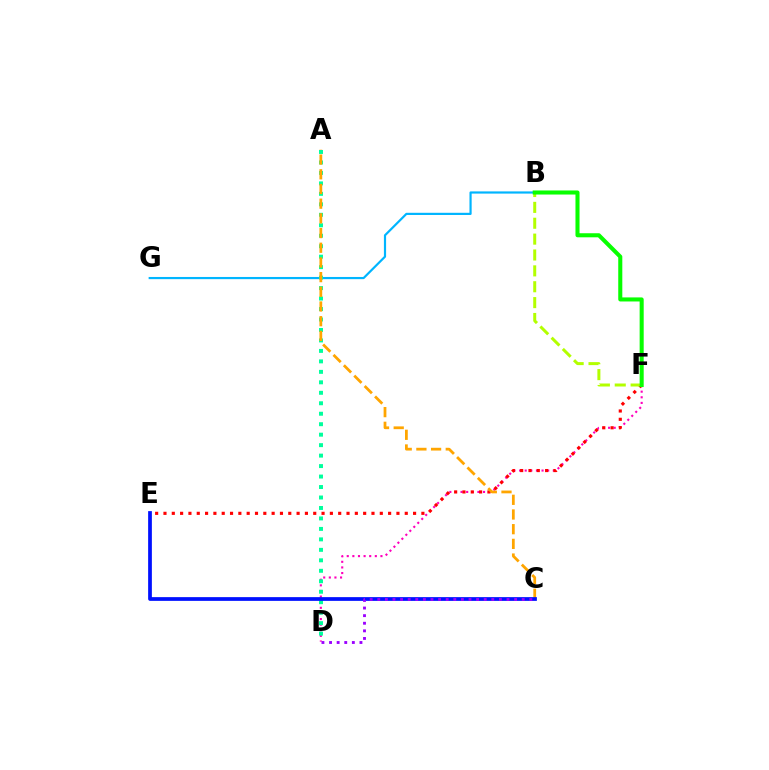{('B', 'G'): [{'color': '#00b5ff', 'line_style': 'solid', 'thickness': 1.57}], ('D', 'F'): [{'color': '#ff00bd', 'line_style': 'dotted', 'thickness': 1.53}], ('A', 'D'): [{'color': '#00ff9d', 'line_style': 'dotted', 'thickness': 2.84}], ('E', 'F'): [{'color': '#ff0000', 'line_style': 'dotted', 'thickness': 2.26}], ('A', 'C'): [{'color': '#ffa500', 'line_style': 'dashed', 'thickness': 2.0}], ('C', 'E'): [{'color': '#0010ff', 'line_style': 'solid', 'thickness': 2.69}], ('B', 'F'): [{'color': '#b3ff00', 'line_style': 'dashed', 'thickness': 2.16}, {'color': '#08ff00', 'line_style': 'solid', 'thickness': 2.92}], ('C', 'D'): [{'color': '#9b00ff', 'line_style': 'dotted', 'thickness': 2.07}]}